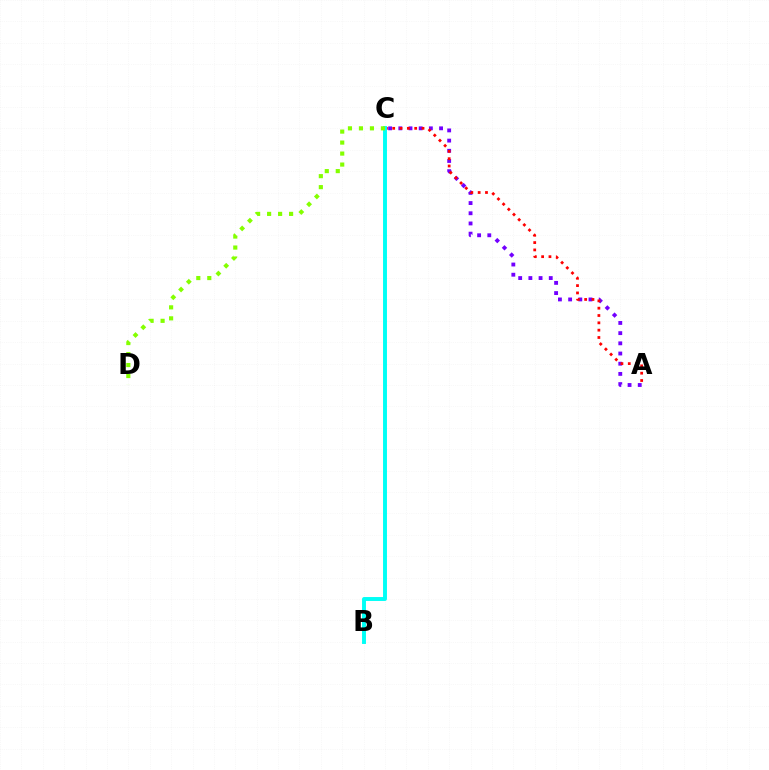{('A', 'C'): [{'color': '#7200ff', 'line_style': 'dotted', 'thickness': 2.77}, {'color': '#ff0000', 'line_style': 'dotted', 'thickness': 1.99}], ('B', 'C'): [{'color': '#00fff6', 'line_style': 'solid', 'thickness': 2.82}], ('C', 'D'): [{'color': '#84ff00', 'line_style': 'dotted', 'thickness': 2.99}]}